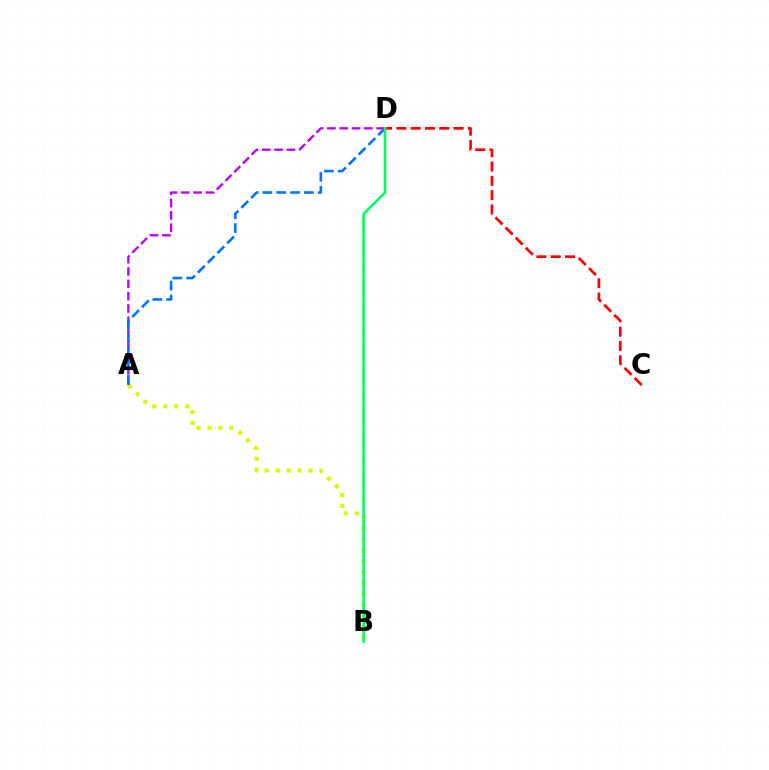{('A', 'B'): [{'color': '#d1ff00', 'line_style': 'dotted', 'thickness': 2.97}], ('A', 'D'): [{'color': '#b900ff', 'line_style': 'dashed', 'thickness': 1.68}, {'color': '#0074ff', 'line_style': 'dashed', 'thickness': 1.88}], ('C', 'D'): [{'color': '#ff0000', 'line_style': 'dashed', 'thickness': 1.94}], ('B', 'D'): [{'color': '#00ff5c', 'line_style': 'solid', 'thickness': 1.85}]}